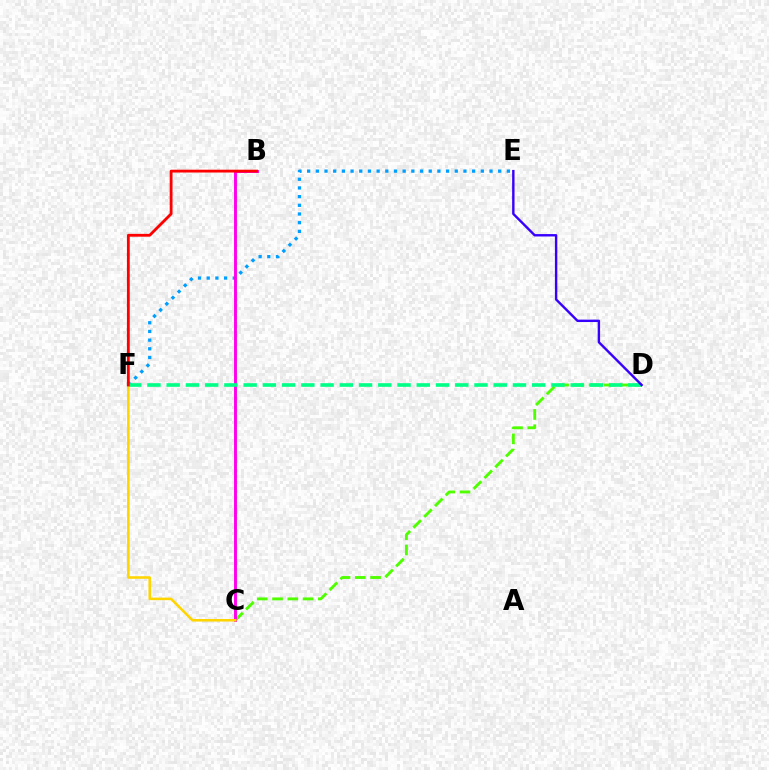{('C', 'D'): [{'color': '#4fff00', 'line_style': 'dashed', 'thickness': 2.07}], ('E', 'F'): [{'color': '#009eff', 'line_style': 'dotted', 'thickness': 2.36}], ('B', 'C'): [{'color': '#ff00ed', 'line_style': 'solid', 'thickness': 2.1}], ('D', 'F'): [{'color': '#00ff86', 'line_style': 'dashed', 'thickness': 2.61}], ('D', 'E'): [{'color': '#3700ff', 'line_style': 'solid', 'thickness': 1.73}], ('C', 'F'): [{'color': '#ffd500', 'line_style': 'solid', 'thickness': 1.83}], ('B', 'F'): [{'color': '#ff0000', 'line_style': 'solid', 'thickness': 2.03}]}